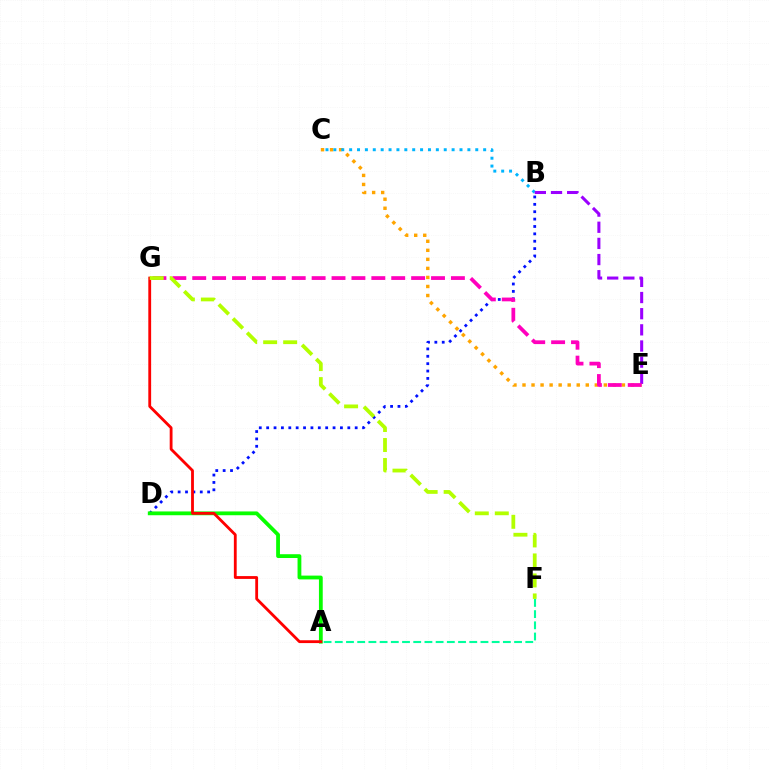{('B', 'D'): [{'color': '#0010ff', 'line_style': 'dotted', 'thickness': 2.0}], ('A', 'D'): [{'color': '#08ff00', 'line_style': 'solid', 'thickness': 2.73}], ('A', 'F'): [{'color': '#00ff9d', 'line_style': 'dashed', 'thickness': 1.52}], ('C', 'E'): [{'color': '#ffa500', 'line_style': 'dotted', 'thickness': 2.46}], ('B', 'C'): [{'color': '#00b5ff', 'line_style': 'dotted', 'thickness': 2.14}], ('B', 'E'): [{'color': '#9b00ff', 'line_style': 'dashed', 'thickness': 2.19}], ('A', 'G'): [{'color': '#ff0000', 'line_style': 'solid', 'thickness': 2.03}], ('E', 'G'): [{'color': '#ff00bd', 'line_style': 'dashed', 'thickness': 2.7}], ('F', 'G'): [{'color': '#b3ff00', 'line_style': 'dashed', 'thickness': 2.72}]}